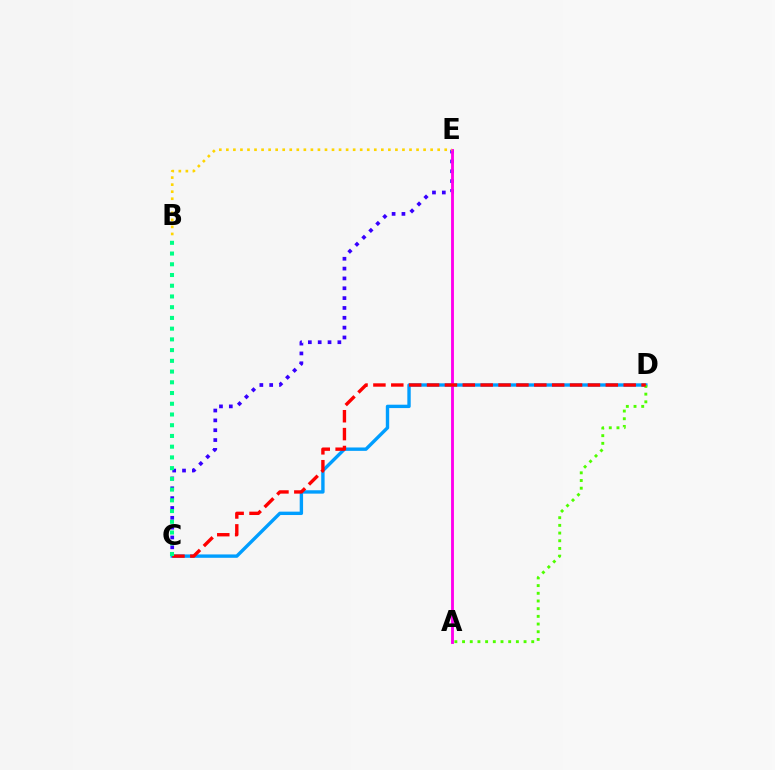{('C', 'E'): [{'color': '#3700ff', 'line_style': 'dotted', 'thickness': 2.67}], ('C', 'D'): [{'color': '#009eff', 'line_style': 'solid', 'thickness': 2.43}, {'color': '#ff0000', 'line_style': 'dashed', 'thickness': 2.43}], ('A', 'E'): [{'color': '#ff00ed', 'line_style': 'solid', 'thickness': 2.06}], ('B', 'E'): [{'color': '#ffd500', 'line_style': 'dotted', 'thickness': 1.91}], ('A', 'D'): [{'color': '#4fff00', 'line_style': 'dotted', 'thickness': 2.09}], ('B', 'C'): [{'color': '#00ff86', 'line_style': 'dotted', 'thickness': 2.92}]}